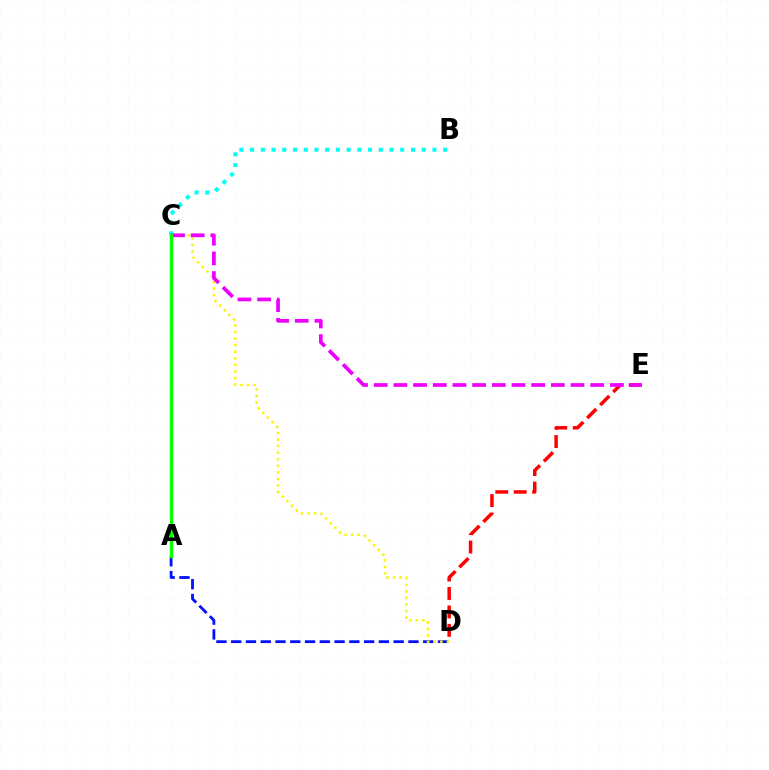{('A', 'D'): [{'color': '#0010ff', 'line_style': 'dashed', 'thickness': 2.01}], ('C', 'D'): [{'color': '#fcf500', 'line_style': 'dotted', 'thickness': 1.78}], ('B', 'C'): [{'color': '#00fff6', 'line_style': 'dotted', 'thickness': 2.91}], ('D', 'E'): [{'color': '#ff0000', 'line_style': 'dashed', 'thickness': 2.5}], ('C', 'E'): [{'color': '#ee00ff', 'line_style': 'dashed', 'thickness': 2.67}], ('A', 'C'): [{'color': '#08ff00', 'line_style': 'solid', 'thickness': 2.41}]}